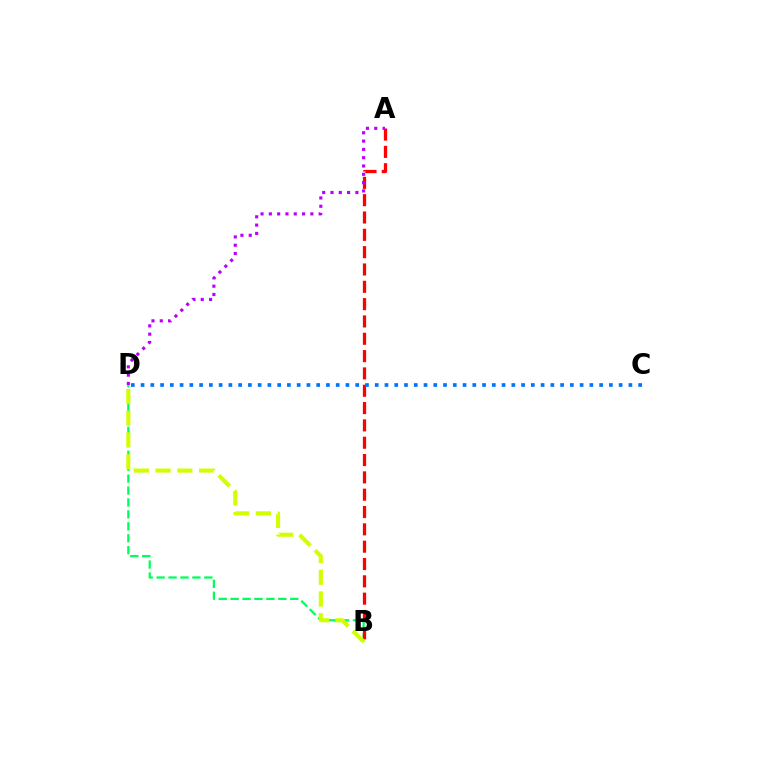{('B', 'D'): [{'color': '#00ff5c', 'line_style': 'dashed', 'thickness': 1.62}, {'color': '#d1ff00', 'line_style': 'dashed', 'thickness': 2.96}], ('A', 'B'): [{'color': '#ff0000', 'line_style': 'dashed', 'thickness': 2.35}], ('A', 'D'): [{'color': '#b900ff', 'line_style': 'dotted', 'thickness': 2.26}], ('C', 'D'): [{'color': '#0074ff', 'line_style': 'dotted', 'thickness': 2.65}]}